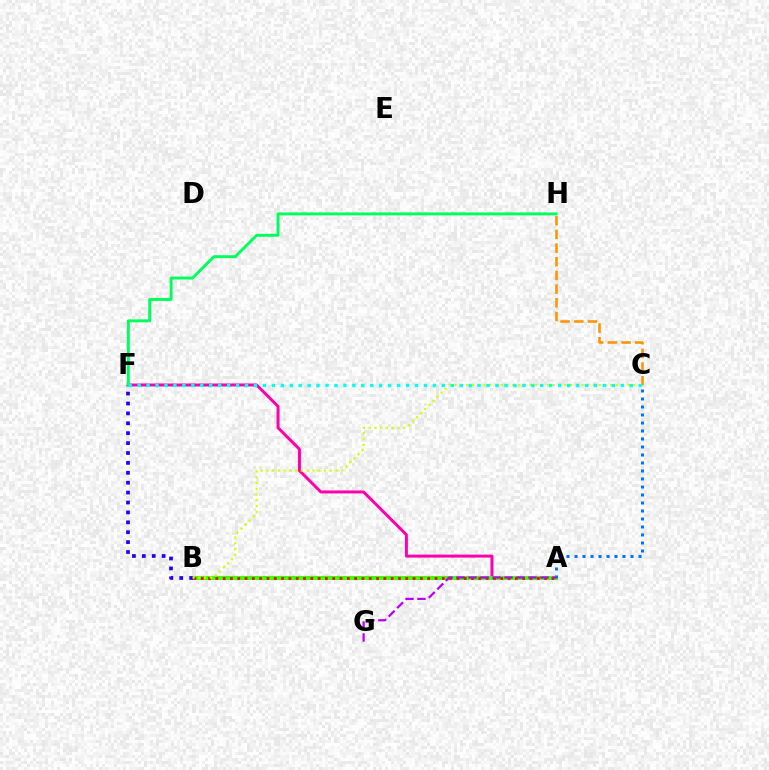{('A', 'F'): [{'color': '#ff00ac', 'line_style': 'solid', 'thickness': 2.15}], ('A', 'B'): [{'color': '#3dff00', 'line_style': 'solid', 'thickness': 2.96}, {'color': '#ff0000', 'line_style': 'dotted', 'thickness': 1.99}], ('C', 'H'): [{'color': '#ff9400', 'line_style': 'dashed', 'thickness': 1.86}], ('A', 'C'): [{'color': '#0074ff', 'line_style': 'dotted', 'thickness': 2.17}], ('B', 'F'): [{'color': '#2500ff', 'line_style': 'dotted', 'thickness': 2.69}], ('F', 'H'): [{'color': '#00ff5c', 'line_style': 'solid', 'thickness': 2.11}], ('A', 'G'): [{'color': '#b900ff', 'line_style': 'dashed', 'thickness': 1.63}], ('B', 'C'): [{'color': '#d1ff00', 'line_style': 'dotted', 'thickness': 1.57}], ('C', 'F'): [{'color': '#00fff6', 'line_style': 'dotted', 'thickness': 2.43}]}